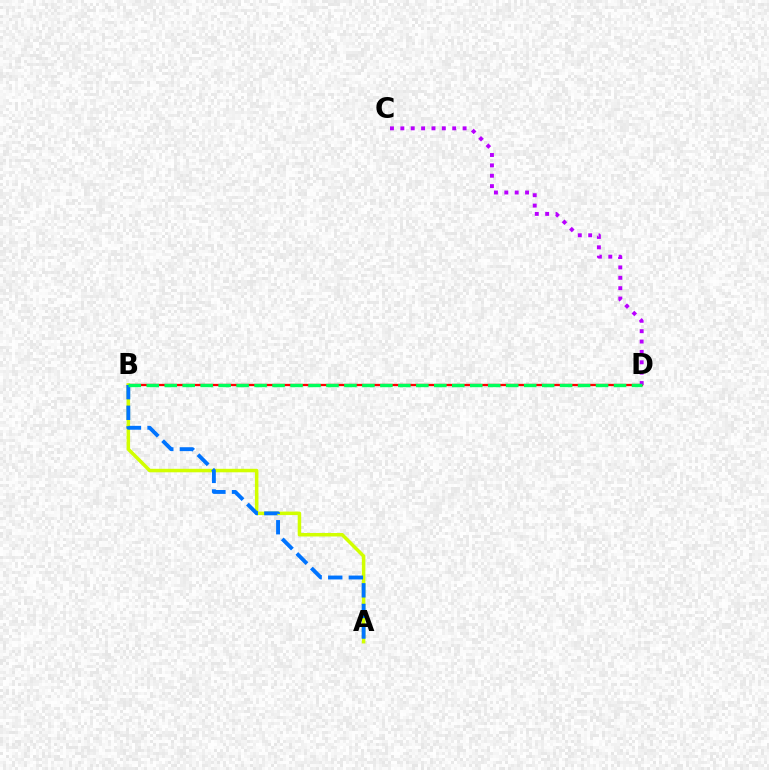{('B', 'D'): [{'color': '#ff0000', 'line_style': 'solid', 'thickness': 1.65}, {'color': '#00ff5c', 'line_style': 'dashed', 'thickness': 2.44}], ('A', 'B'): [{'color': '#d1ff00', 'line_style': 'solid', 'thickness': 2.52}, {'color': '#0074ff', 'line_style': 'dashed', 'thickness': 2.8}], ('C', 'D'): [{'color': '#b900ff', 'line_style': 'dotted', 'thickness': 2.82}]}